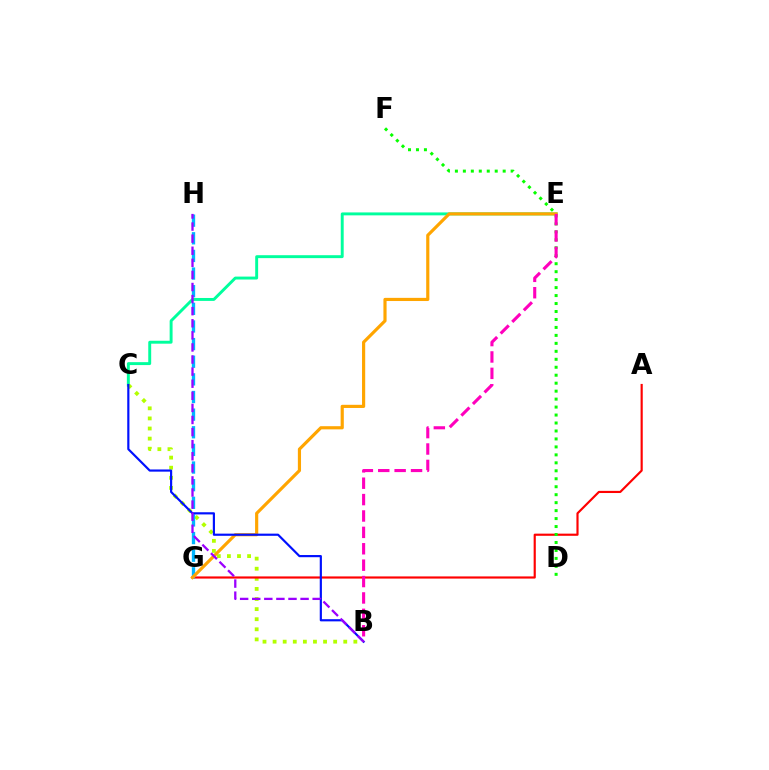{('C', 'E'): [{'color': '#00ff9d', 'line_style': 'solid', 'thickness': 2.11}], ('B', 'C'): [{'color': '#b3ff00', 'line_style': 'dotted', 'thickness': 2.74}, {'color': '#0010ff', 'line_style': 'solid', 'thickness': 1.56}], ('A', 'G'): [{'color': '#ff0000', 'line_style': 'solid', 'thickness': 1.56}], ('G', 'H'): [{'color': '#00b5ff', 'line_style': 'dashed', 'thickness': 2.4}], ('D', 'F'): [{'color': '#08ff00', 'line_style': 'dotted', 'thickness': 2.16}], ('E', 'G'): [{'color': '#ffa500', 'line_style': 'solid', 'thickness': 2.28}], ('B', 'H'): [{'color': '#9b00ff', 'line_style': 'dashed', 'thickness': 1.64}], ('B', 'E'): [{'color': '#ff00bd', 'line_style': 'dashed', 'thickness': 2.23}]}